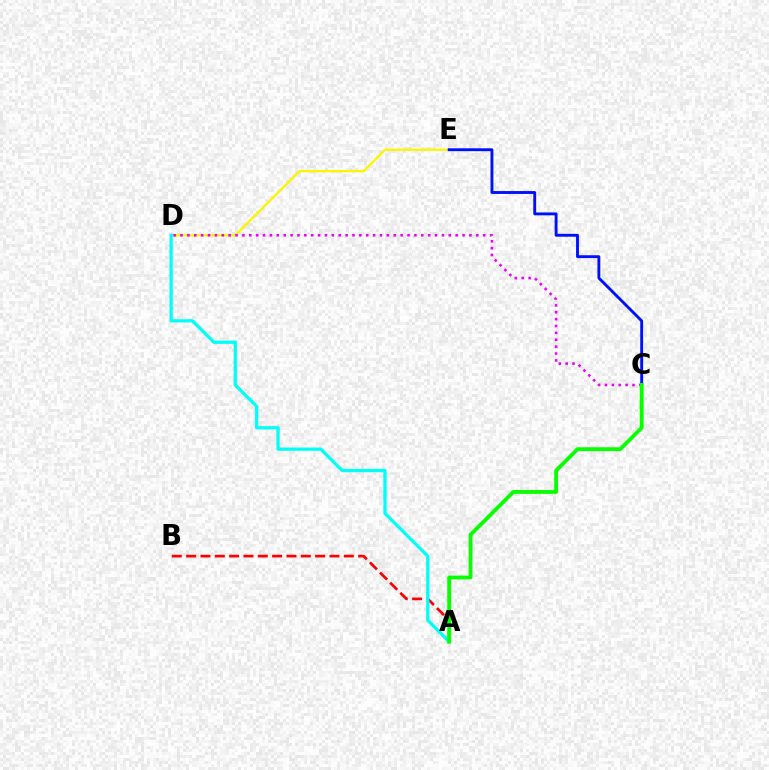{('A', 'B'): [{'color': '#ff0000', 'line_style': 'dashed', 'thickness': 1.95}], ('D', 'E'): [{'color': '#fcf500', 'line_style': 'solid', 'thickness': 1.68}], ('A', 'D'): [{'color': '#00fff6', 'line_style': 'solid', 'thickness': 2.34}], ('C', 'D'): [{'color': '#ee00ff', 'line_style': 'dotted', 'thickness': 1.87}], ('C', 'E'): [{'color': '#0010ff', 'line_style': 'solid', 'thickness': 2.07}], ('A', 'C'): [{'color': '#08ff00', 'line_style': 'solid', 'thickness': 2.76}]}